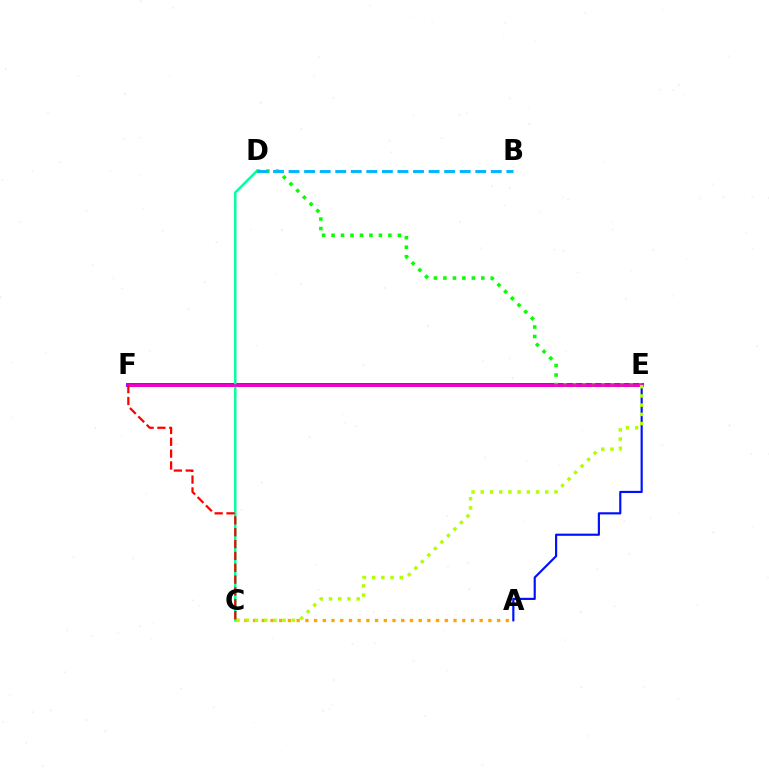{('A', 'E'): [{'color': '#0010ff', 'line_style': 'solid', 'thickness': 1.55}], ('E', 'F'): [{'color': '#9b00ff', 'line_style': 'solid', 'thickness': 2.83}, {'color': '#ff00bd', 'line_style': 'solid', 'thickness': 1.88}], ('C', 'D'): [{'color': '#00ff9d', 'line_style': 'solid', 'thickness': 1.77}], ('A', 'C'): [{'color': '#ffa500', 'line_style': 'dotted', 'thickness': 2.37}], ('D', 'E'): [{'color': '#08ff00', 'line_style': 'dotted', 'thickness': 2.57}], ('B', 'D'): [{'color': '#00b5ff', 'line_style': 'dashed', 'thickness': 2.11}], ('C', 'E'): [{'color': '#b3ff00', 'line_style': 'dotted', 'thickness': 2.5}], ('C', 'F'): [{'color': '#ff0000', 'line_style': 'dashed', 'thickness': 1.61}]}